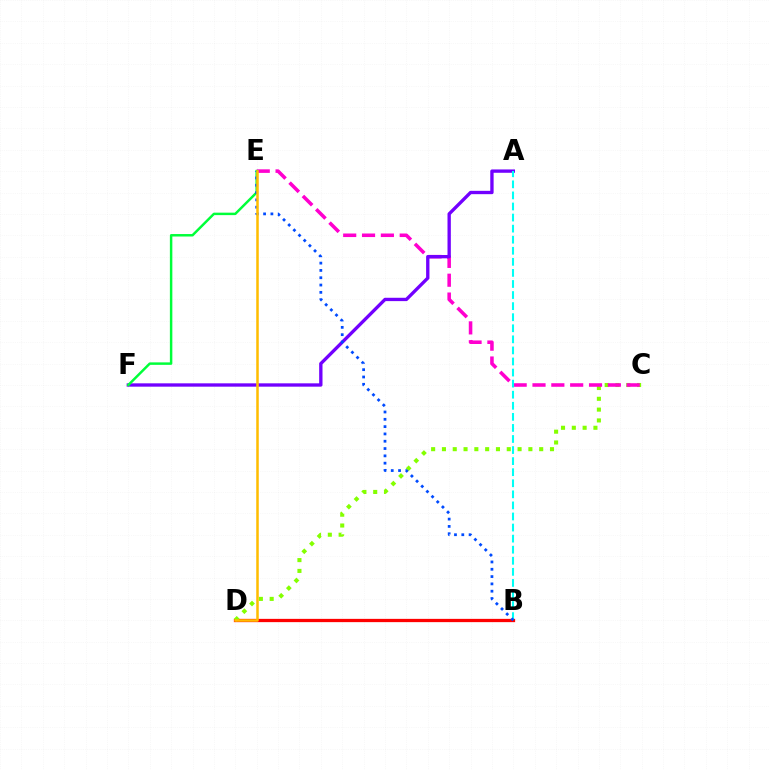{('B', 'D'): [{'color': '#ff0000', 'line_style': 'solid', 'thickness': 2.36}], ('C', 'D'): [{'color': '#84ff00', 'line_style': 'dotted', 'thickness': 2.94}], ('C', 'E'): [{'color': '#ff00cf', 'line_style': 'dashed', 'thickness': 2.56}], ('A', 'F'): [{'color': '#7200ff', 'line_style': 'solid', 'thickness': 2.4}], ('E', 'F'): [{'color': '#00ff39', 'line_style': 'solid', 'thickness': 1.78}], ('A', 'B'): [{'color': '#00fff6', 'line_style': 'dashed', 'thickness': 1.5}], ('B', 'E'): [{'color': '#004bff', 'line_style': 'dotted', 'thickness': 1.99}], ('D', 'E'): [{'color': '#ffbd00', 'line_style': 'solid', 'thickness': 1.82}]}